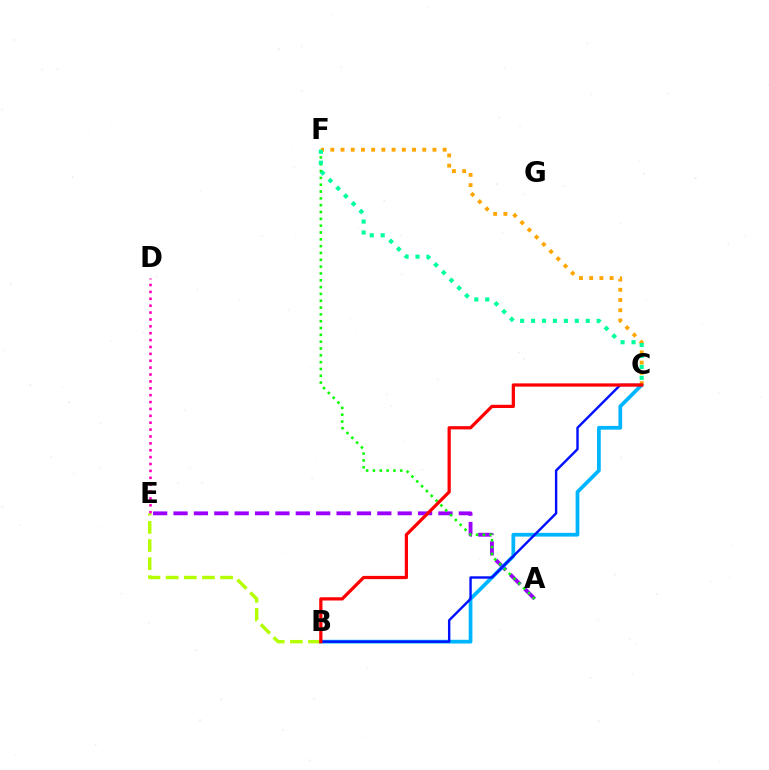{('A', 'E'): [{'color': '#9b00ff', 'line_style': 'dashed', 'thickness': 2.77}], ('A', 'F'): [{'color': '#08ff00', 'line_style': 'dotted', 'thickness': 1.85}], ('B', 'C'): [{'color': '#00b5ff', 'line_style': 'solid', 'thickness': 2.69}, {'color': '#0010ff', 'line_style': 'solid', 'thickness': 1.74}, {'color': '#ff0000', 'line_style': 'solid', 'thickness': 2.33}], ('B', 'E'): [{'color': '#b3ff00', 'line_style': 'dashed', 'thickness': 2.46}], ('D', 'E'): [{'color': '#ff00bd', 'line_style': 'dotted', 'thickness': 1.87}], ('C', 'F'): [{'color': '#ffa500', 'line_style': 'dotted', 'thickness': 2.78}, {'color': '#00ff9d', 'line_style': 'dotted', 'thickness': 2.97}]}